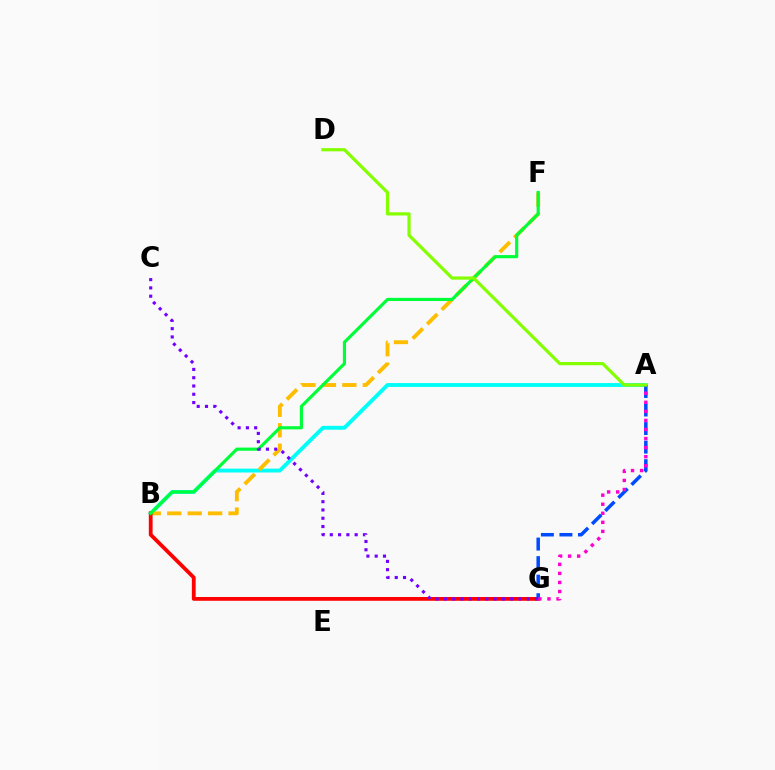{('A', 'B'): [{'color': '#00fff6', 'line_style': 'solid', 'thickness': 2.79}], ('B', 'F'): [{'color': '#ffbd00', 'line_style': 'dashed', 'thickness': 2.78}, {'color': '#00ff39', 'line_style': 'solid', 'thickness': 2.27}], ('B', 'G'): [{'color': '#ff0000', 'line_style': 'solid', 'thickness': 2.73}], ('A', 'G'): [{'color': '#004bff', 'line_style': 'dashed', 'thickness': 2.52}, {'color': '#ff00cf', 'line_style': 'dotted', 'thickness': 2.46}], ('A', 'D'): [{'color': '#84ff00', 'line_style': 'solid', 'thickness': 2.31}], ('C', 'G'): [{'color': '#7200ff', 'line_style': 'dotted', 'thickness': 2.25}]}